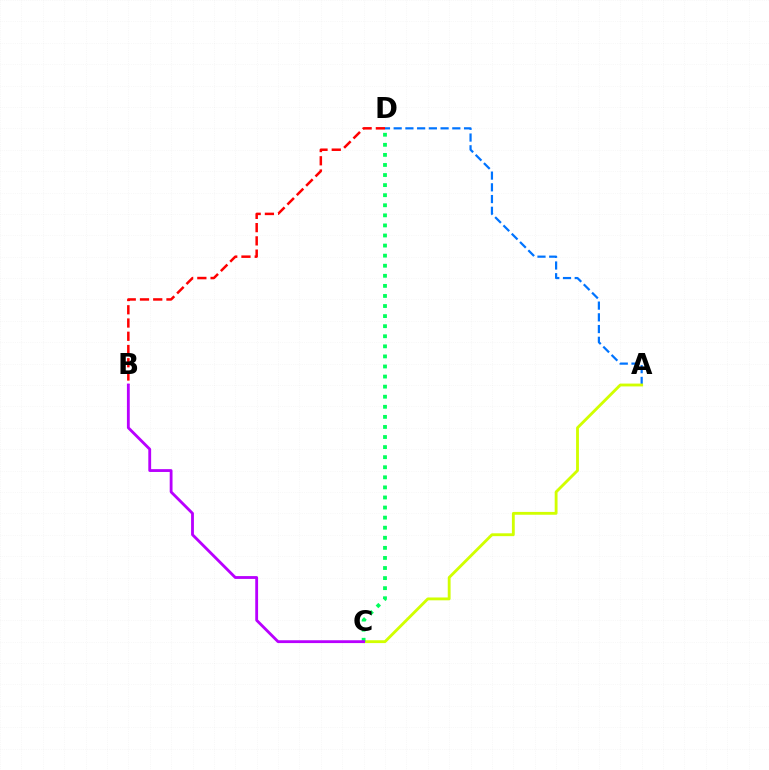{('A', 'D'): [{'color': '#0074ff', 'line_style': 'dashed', 'thickness': 1.59}], ('B', 'D'): [{'color': '#ff0000', 'line_style': 'dashed', 'thickness': 1.8}], ('A', 'C'): [{'color': '#d1ff00', 'line_style': 'solid', 'thickness': 2.05}], ('C', 'D'): [{'color': '#00ff5c', 'line_style': 'dotted', 'thickness': 2.74}], ('B', 'C'): [{'color': '#b900ff', 'line_style': 'solid', 'thickness': 2.04}]}